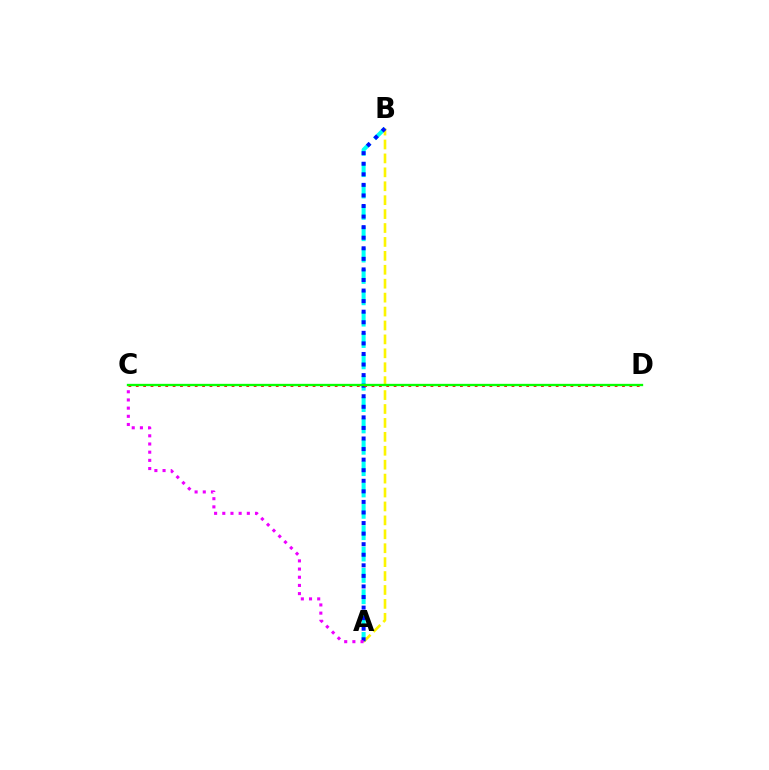{('A', 'B'): [{'color': '#00fff6', 'line_style': 'dashed', 'thickness': 2.9}, {'color': '#fcf500', 'line_style': 'dashed', 'thickness': 1.89}, {'color': '#0010ff', 'line_style': 'dotted', 'thickness': 2.87}], ('A', 'C'): [{'color': '#ee00ff', 'line_style': 'dotted', 'thickness': 2.22}], ('C', 'D'): [{'color': '#ff0000', 'line_style': 'dotted', 'thickness': 2.0}, {'color': '#08ff00', 'line_style': 'solid', 'thickness': 1.68}]}